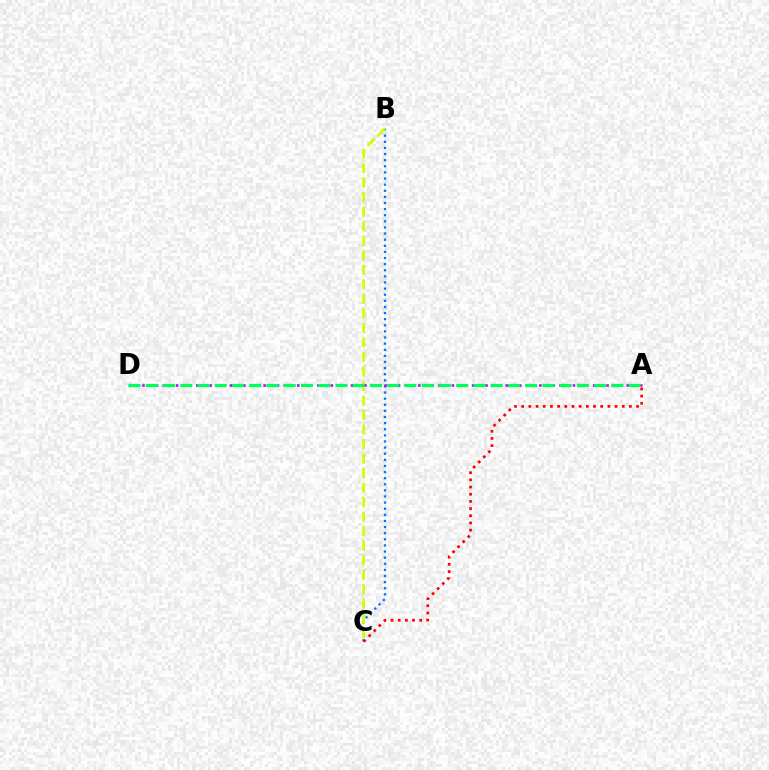{('B', 'C'): [{'color': '#0074ff', 'line_style': 'dotted', 'thickness': 1.66}, {'color': '#d1ff00', 'line_style': 'dashed', 'thickness': 1.97}], ('A', 'C'): [{'color': '#ff0000', 'line_style': 'dotted', 'thickness': 1.95}], ('A', 'D'): [{'color': '#b900ff', 'line_style': 'dotted', 'thickness': 1.83}, {'color': '#00ff5c', 'line_style': 'dashed', 'thickness': 2.34}]}